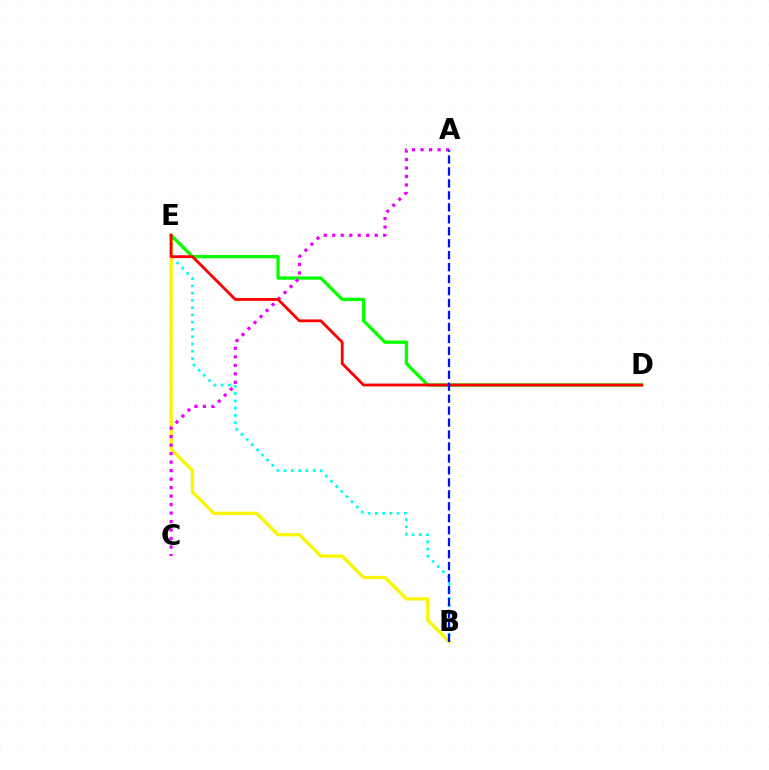{('B', 'E'): [{'color': '#00fff6', 'line_style': 'dotted', 'thickness': 1.97}, {'color': '#fcf500', 'line_style': 'solid', 'thickness': 2.38}], ('D', 'E'): [{'color': '#08ff00', 'line_style': 'solid', 'thickness': 2.39}, {'color': '#ff0000', 'line_style': 'solid', 'thickness': 2.04}], ('A', 'C'): [{'color': '#ee00ff', 'line_style': 'dotted', 'thickness': 2.31}], ('A', 'B'): [{'color': '#0010ff', 'line_style': 'dashed', 'thickness': 1.62}]}